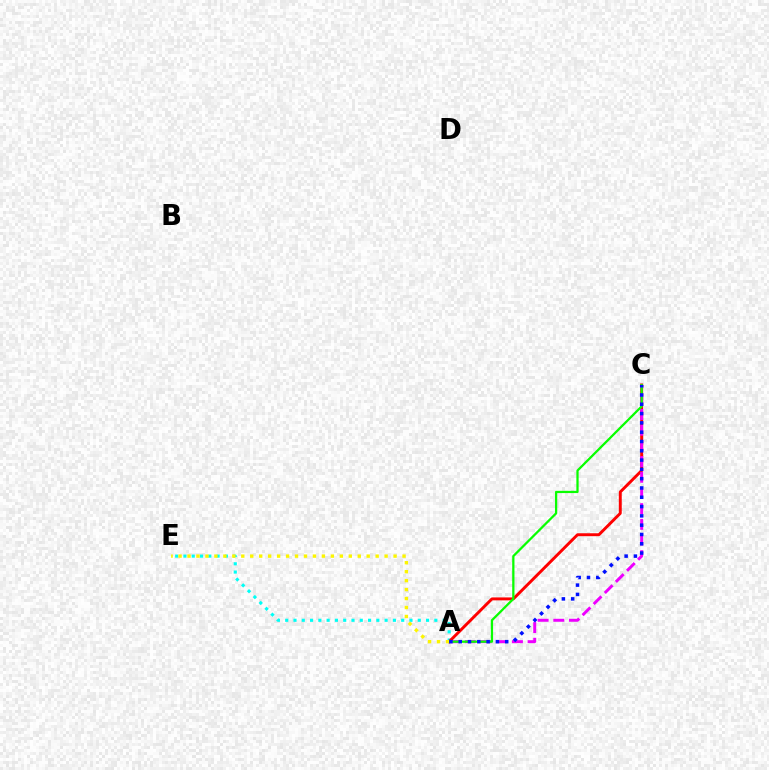{('A', 'E'): [{'color': '#00fff6', 'line_style': 'dotted', 'thickness': 2.25}, {'color': '#fcf500', 'line_style': 'dotted', 'thickness': 2.43}], ('A', 'C'): [{'color': '#ff0000', 'line_style': 'solid', 'thickness': 2.11}, {'color': '#ee00ff', 'line_style': 'dashed', 'thickness': 2.13}, {'color': '#08ff00', 'line_style': 'solid', 'thickness': 1.63}, {'color': '#0010ff', 'line_style': 'dotted', 'thickness': 2.53}]}